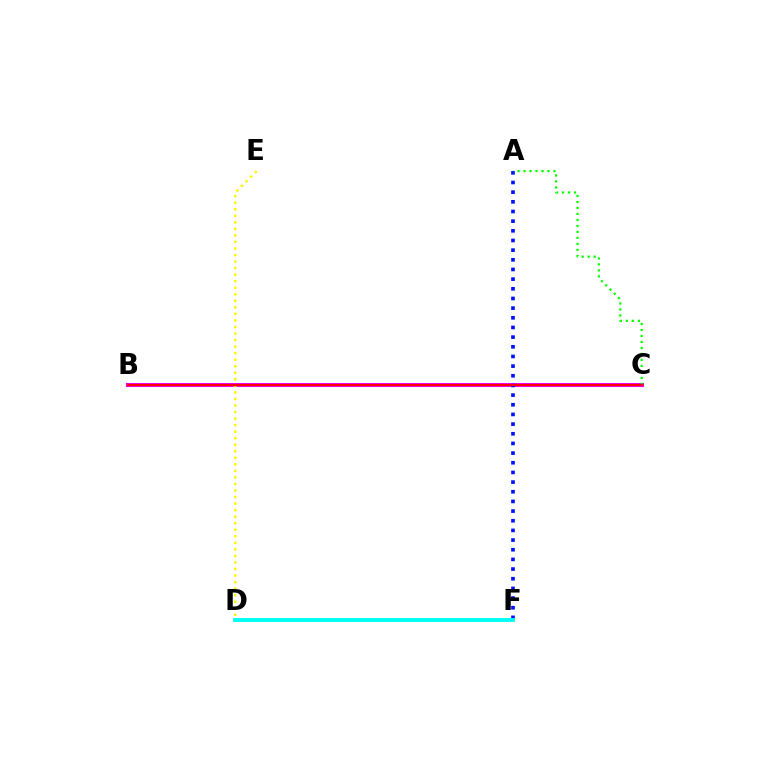{('B', 'C'): [{'color': '#ee00ff', 'line_style': 'solid', 'thickness': 2.94}, {'color': '#ff0000', 'line_style': 'solid', 'thickness': 1.54}], ('D', 'E'): [{'color': '#fcf500', 'line_style': 'dotted', 'thickness': 1.78}], ('A', 'F'): [{'color': '#0010ff', 'line_style': 'dotted', 'thickness': 2.63}], ('A', 'C'): [{'color': '#08ff00', 'line_style': 'dotted', 'thickness': 1.63}], ('D', 'F'): [{'color': '#00fff6', 'line_style': 'solid', 'thickness': 2.79}]}